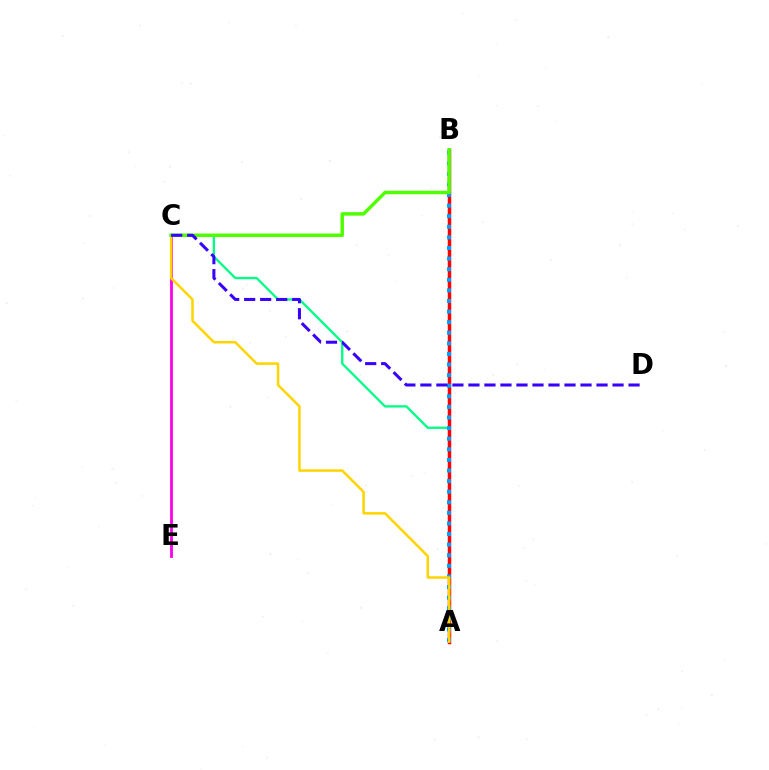{('A', 'C'): [{'color': '#00ff86', 'line_style': 'solid', 'thickness': 1.66}, {'color': '#ffd500', 'line_style': 'solid', 'thickness': 1.8}], ('A', 'B'): [{'color': '#ff0000', 'line_style': 'solid', 'thickness': 2.51}, {'color': '#009eff', 'line_style': 'dotted', 'thickness': 2.88}], ('C', 'E'): [{'color': '#ff00ed', 'line_style': 'solid', 'thickness': 2.01}], ('B', 'C'): [{'color': '#4fff00', 'line_style': 'solid', 'thickness': 2.51}], ('C', 'D'): [{'color': '#3700ff', 'line_style': 'dashed', 'thickness': 2.18}]}